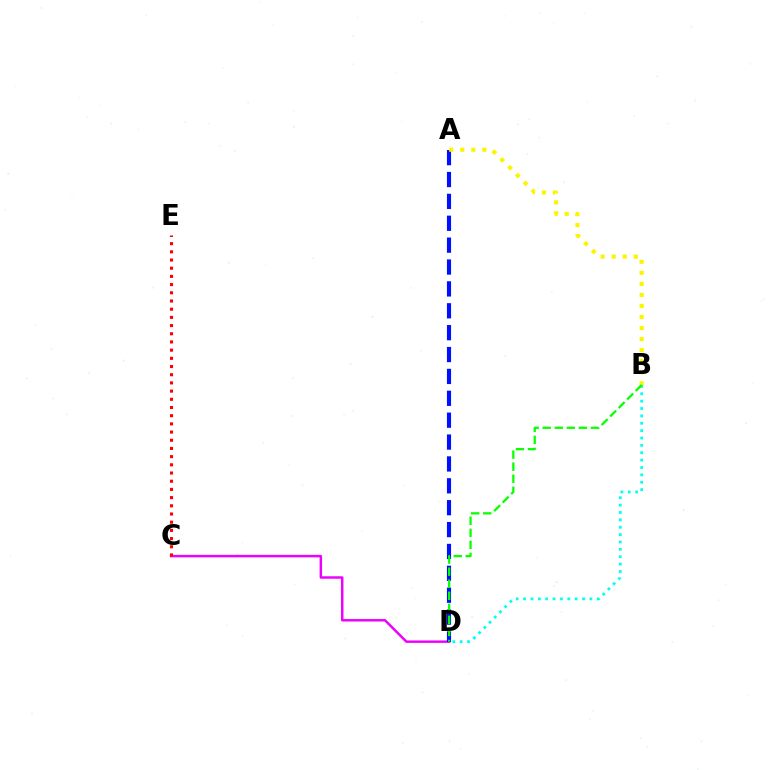{('C', 'D'): [{'color': '#ee00ff', 'line_style': 'solid', 'thickness': 1.78}], ('A', 'D'): [{'color': '#0010ff', 'line_style': 'dashed', 'thickness': 2.97}], ('A', 'B'): [{'color': '#fcf500', 'line_style': 'dotted', 'thickness': 3.0}], ('B', 'D'): [{'color': '#00fff6', 'line_style': 'dotted', 'thickness': 2.0}, {'color': '#08ff00', 'line_style': 'dashed', 'thickness': 1.64}], ('C', 'E'): [{'color': '#ff0000', 'line_style': 'dotted', 'thickness': 2.23}]}